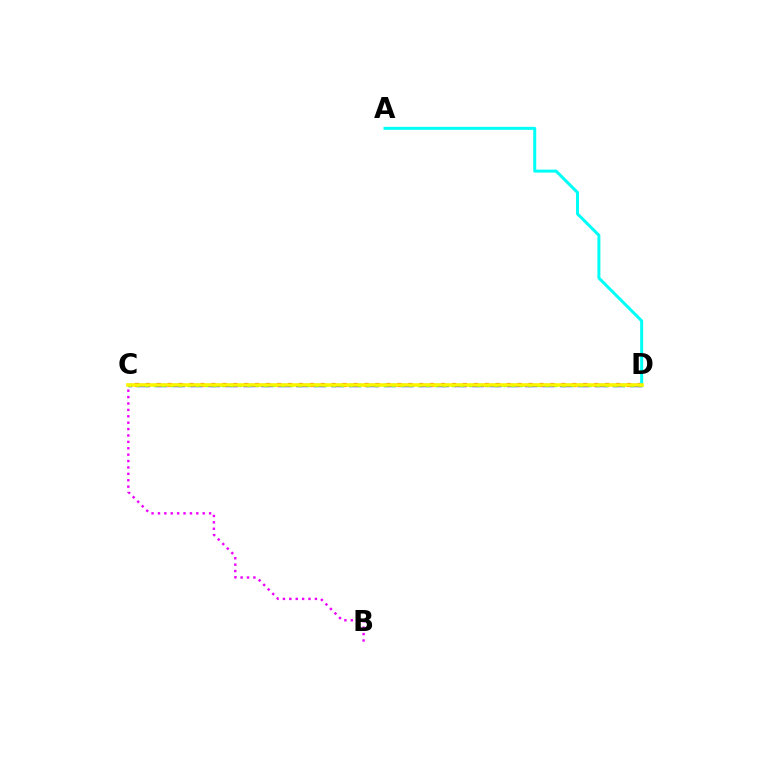{('C', 'D'): [{'color': '#ff0000', 'line_style': 'dotted', 'thickness': 2.97}, {'color': '#0010ff', 'line_style': 'dashed', 'thickness': 2.39}, {'color': '#08ff00', 'line_style': 'dotted', 'thickness': 2.32}, {'color': '#fcf500', 'line_style': 'solid', 'thickness': 2.57}], ('A', 'D'): [{'color': '#00fff6', 'line_style': 'solid', 'thickness': 2.16}], ('B', 'C'): [{'color': '#ee00ff', 'line_style': 'dotted', 'thickness': 1.74}]}